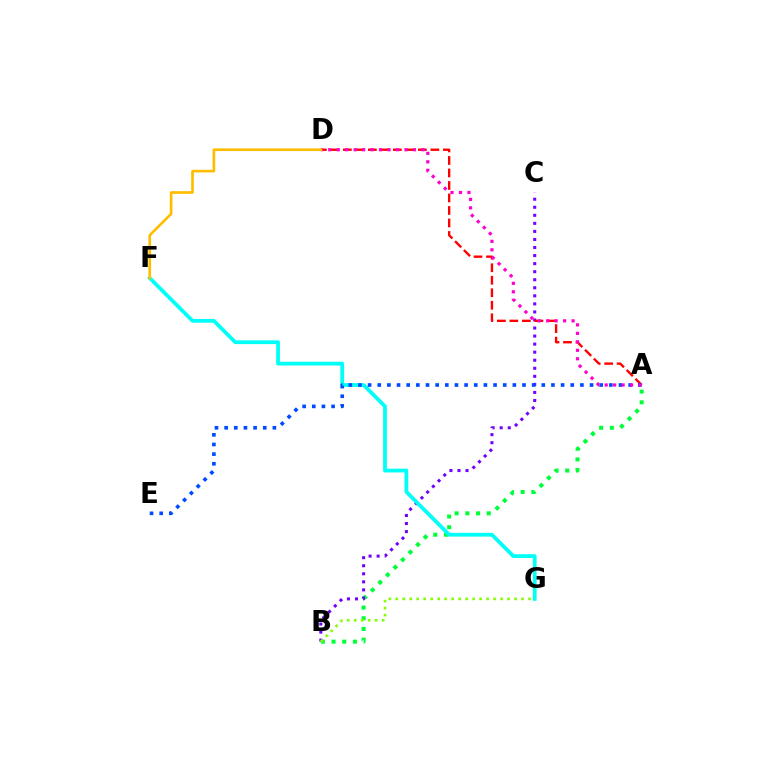{('A', 'B'): [{'color': '#00ff39', 'line_style': 'dotted', 'thickness': 2.91}], ('B', 'C'): [{'color': '#7200ff', 'line_style': 'dotted', 'thickness': 2.19}], ('B', 'G'): [{'color': '#84ff00', 'line_style': 'dotted', 'thickness': 1.9}], ('F', 'G'): [{'color': '#00fff6', 'line_style': 'solid', 'thickness': 2.71}], ('A', 'D'): [{'color': '#ff0000', 'line_style': 'dashed', 'thickness': 1.7}, {'color': '#ff00cf', 'line_style': 'dotted', 'thickness': 2.3}], ('A', 'E'): [{'color': '#004bff', 'line_style': 'dotted', 'thickness': 2.62}], ('D', 'F'): [{'color': '#ffbd00', 'line_style': 'solid', 'thickness': 1.92}]}